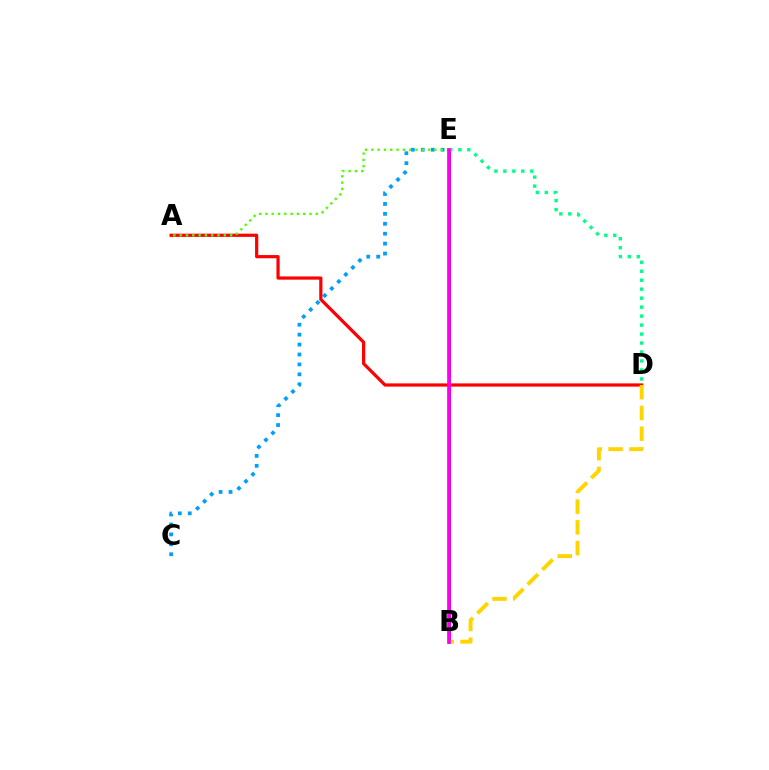{('B', 'E'): [{'color': '#3700ff', 'line_style': 'solid', 'thickness': 2.06}, {'color': '#ff00ed', 'line_style': 'solid', 'thickness': 2.66}], ('C', 'E'): [{'color': '#009eff', 'line_style': 'dotted', 'thickness': 2.7}], ('A', 'D'): [{'color': '#ff0000', 'line_style': 'solid', 'thickness': 2.31}], ('A', 'E'): [{'color': '#4fff00', 'line_style': 'dotted', 'thickness': 1.71}], ('D', 'E'): [{'color': '#00ff86', 'line_style': 'dotted', 'thickness': 2.44}], ('B', 'D'): [{'color': '#ffd500', 'line_style': 'dashed', 'thickness': 2.82}]}